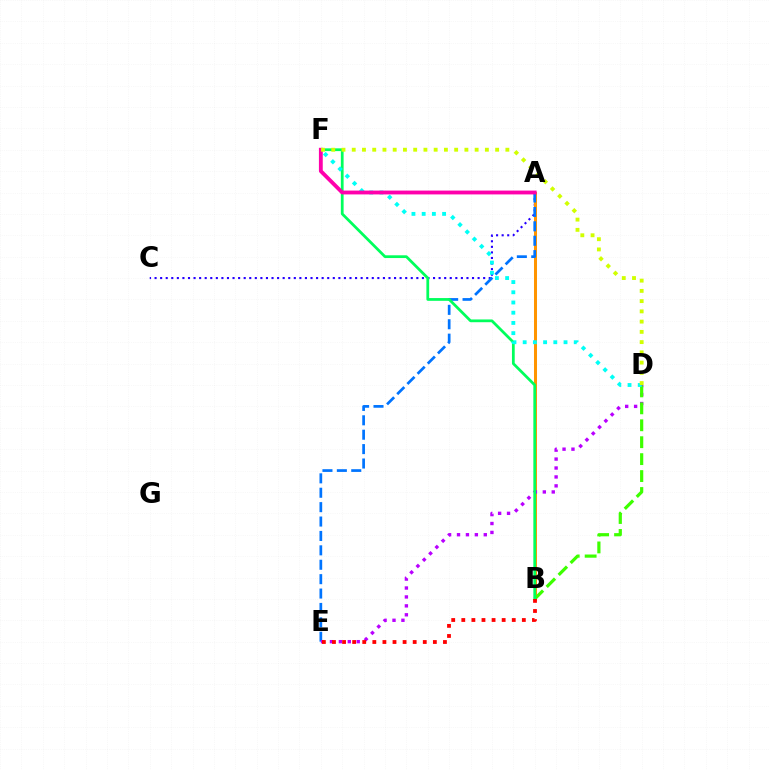{('A', 'C'): [{'color': '#2500ff', 'line_style': 'dotted', 'thickness': 1.51}], ('A', 'B'): [{'color': '#ff9400', 'line_style': 'solid', 'thickness': 2.17}], ('A', 'E'): [{'color': '#0074ff', 'line_style': 'dashed', 'thickness': 1.96}], ('D', 'E'): [{'color': '#b900ff', 'line_style': 'dotted', 'thickness': 2.43}], ('B', 'D'): [{'color': '#3dff00', 'line_style': 'dashed', 'thickness': 2.3}], ('B', 'F'): [{'color': '#00ff5c', 'line_style': 'solid', 'thickness': 1.98}], ('D', 'F'): [{'color': '#00fff6', 'line_style': 'dotted', 'thickness': 2.78}, {'color': '#d1ff00', 'line_style': 'dotted', 'thickness': 2.78}], ('A', 'F'): [{'color': '#ff00ac', 'line_style': 'solid', 'thickness': 2.76}], ('B', 'E'): [{'color': '#ff0000', 'line_style': 'dotted', 'thickness': 2.74}]}